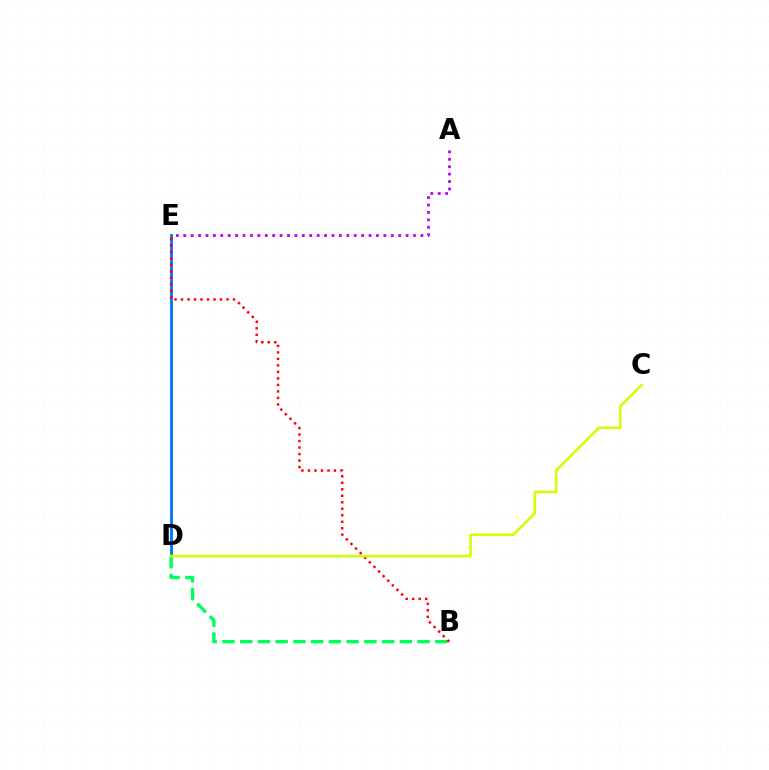{('D', 'E'): [{'color': '#0074ff', 'line_style': 'solid', 'thickness': 2.05}], ('B', 'D'): [{'color': '#00ff5c', 'line_style': 'dashed', 'thickness': 2.41}], ('A', 'E'): [{'color': '#b900ff', 'line_style': 'dotted', 'thickness': 2.01}], ('B', 'E'): [{'color': '#ff0000', 'line_style': 'dotted', 'thickness': 1.77}], ('C', 'D'): [{'color': '#d1ff00', 'line_style': 'solid', 'thickness': 1.82}]}